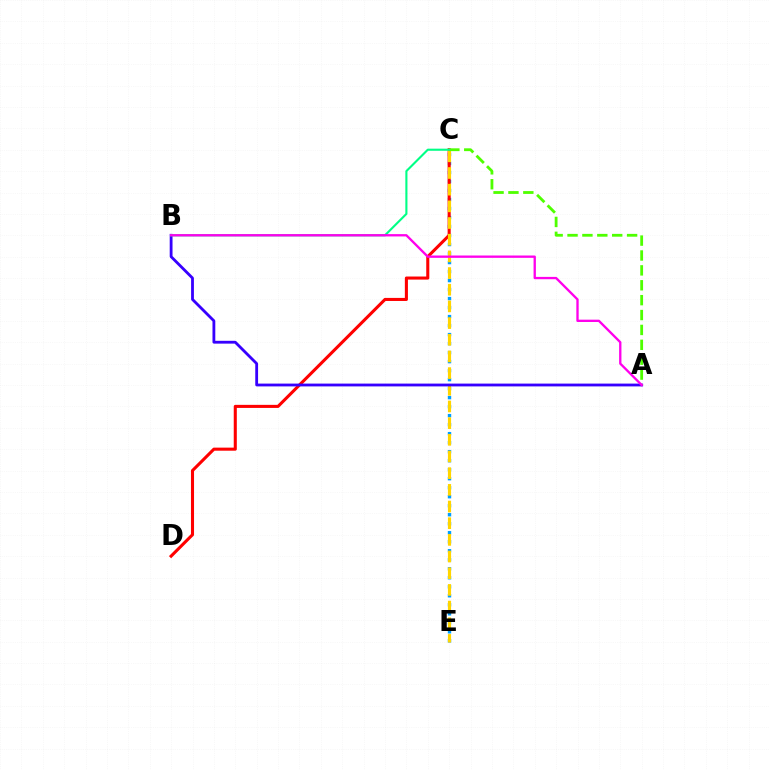{('C', 'E'): [{'color': '#009eff', 'line_style': 'dotted', 'thickness': 2.45}, {'color': '#ffd500', 'line_style': 'dashed', 'thickness': 2.27}], ('C', 'D'): [{'color': '#ff0000', 'line_style': 'solid', 'thickness': 2.21}], ('A', 'B'): [{'color': '#3700ff', 'line_style': 'solid', 'thickness': 2.03}, {'color': '#ff00ed', 'line_style': 'solid', 'thickness': 1.68}], ('A', 'C'): [{'color': '#4fff00', 'line_style': 'dashed', 'thickness': 2.02}], ('B', 'C'): [{'color': '#00ff86', 'line_style': 'solid', 'thickness': 1.52}]}